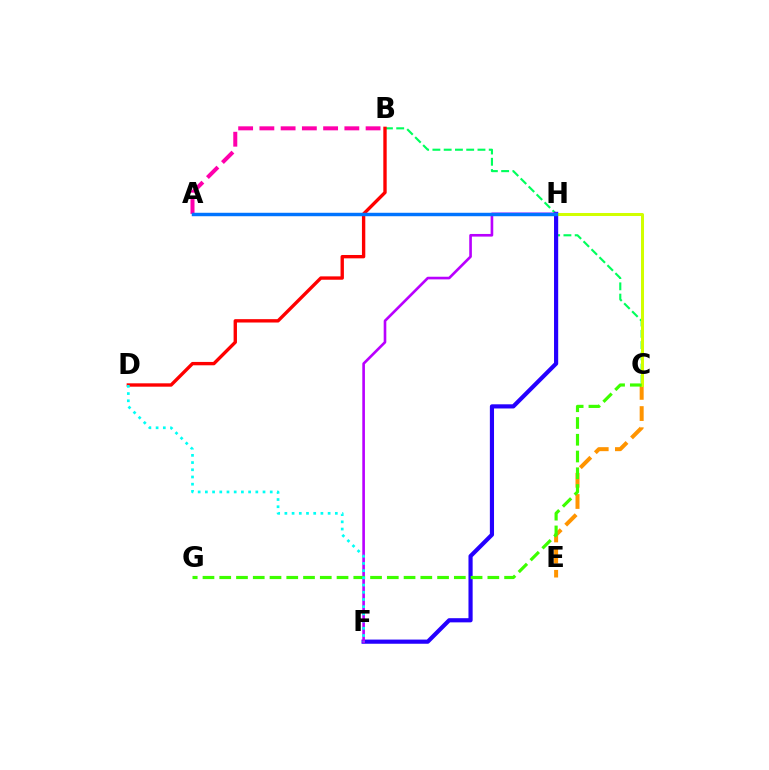{('C', 'E'): [{'color': '#ff9400', 'line_style': 'dashed', 'thickness': 2.88}], ('A', 'B'): [{'color': '#ff00ac', 'line_style': 'dashed', 'thickness': 2.89}], ('B', 'C'): [{'color': '#00ff5c', 'line_style': 'dashed', 'thickness': 1.53}], ('F', 'H'): [{'color': '#2500ff', 'line_style': 'solid', 'thickness': 3.0}, {'color': '#b900ff', 'line_style': 'solid', 'thickness': 1.9}], ('C', 'H'): [{'color': '#d1ff00', 'line_style': 'solid', 'thickness': 2.17}], ('C', 'G'): [{'color': '#3dff00', 'line_style': 'dashed', 'thickness': 2.28}], ('B', 'D'): [{'color': '#ff0000', 'line_style': 'solid', 'thickness': 2.42}], ('D', 'F'): [{'color': '#00fff6', 'line_style': 'dotted', 'thickness': 1.96}], ('A', 'H'): [{'color': '#0074ff', 'line_style': 'solid', 'thickness': 2.48}]}